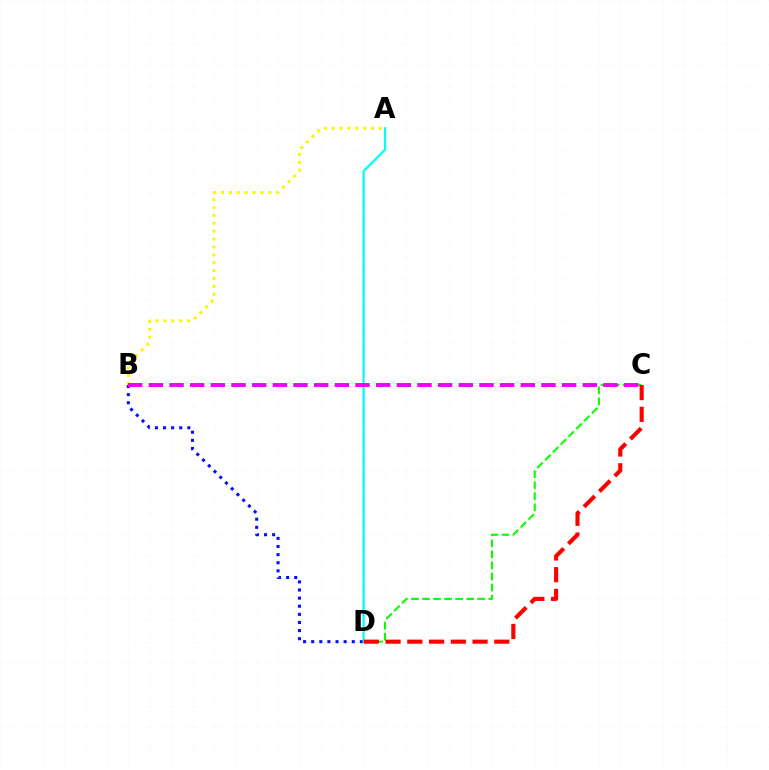{('B', 'D'): [{'color': '#0010ff', 'line_style': 'dotted', 'thickness': 2.2}], ('A', 'B'): [{'color': '#fcf500', 'line_style': 'dotted', 'thickness': 2.14}], ('A', 'D'): [{'color': '#00fff6', 'line_style': 'solid', 'thickness': 1.61}], ('C', 'D'): [{'color': '#08ff00', 'line_style': 'dashed', 'thickness': 1.5}, {'color': '#ff0000', 'line_style': 'dashed', 'thickness': 2.95}], ('B', 'C'): [{'color': '#ee00ff', 'line_style': 'dashed', 'thickness': 2.81}]}